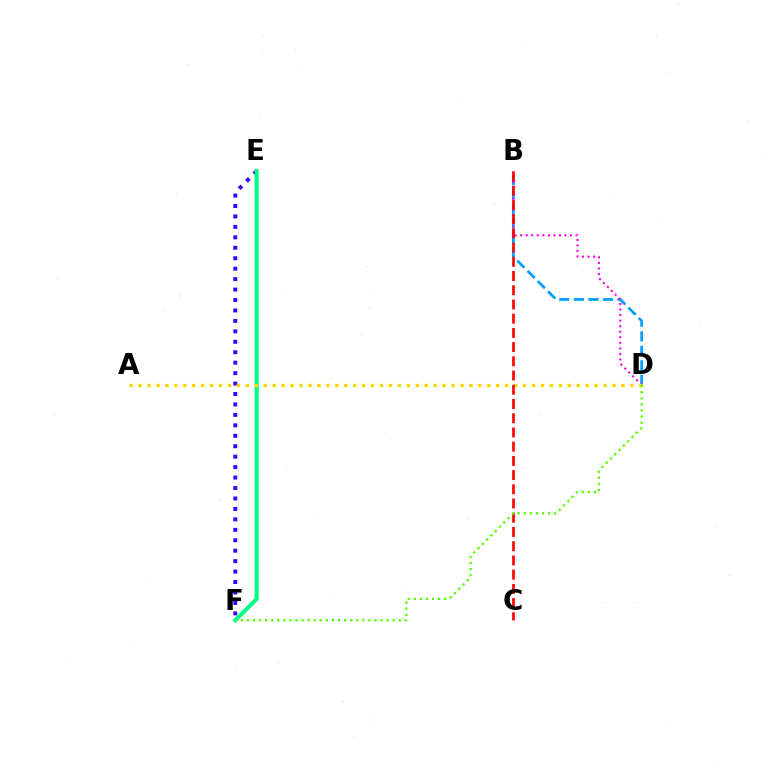{('E', 'F'): [{'color': '#3700ff', 'line_style': 'dotted', 'thickness': 2.84}, {'color': '#00ff86', 'line_style': 'solid', 'thickness': 2.93}], ('B', 'D'): [{'color': '#009eff', 'line_style': 'dashed', 'thickness': 1.97}, {'color': '#ff00ed', 'line_style': 'dotted', 'thickness': 1.51}], ('A', 'D'): [{'color': '#ffd500', 'line_style': 'dotted', 'thickness': 2.43}], ('B', 'C'): [{'color': '#ff0000', 'line_style': 'dashed', 'thickness': 1.93}], ('D', 'F'): [{'color': '#4fff00', 'line_style': 'dotted', 'thickness': 1.65}]}